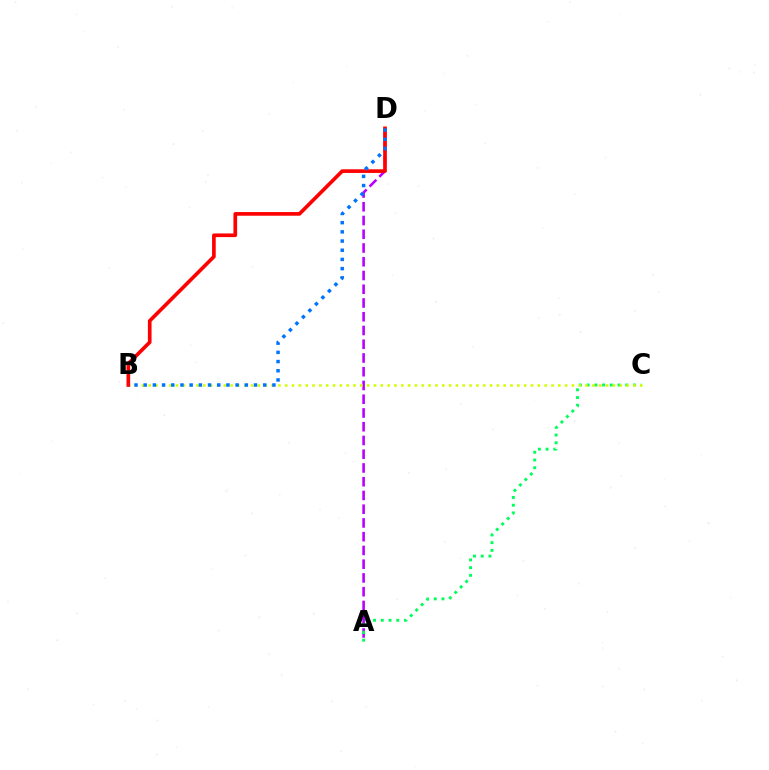{('A', 'D'): [{'color': '#b900ff', 'line_style': 'dashed', 'thickness': 1.87}], ('A', 'C'): [{'color': '#00ff5c', 'line_style': 'dotted', 'thickness': 2.1}], ('B', 'C'): [{'color': '#d1ff00', 'line_style': 'dotted', 'thickness': 1.85}], ('B', 'D'): [{'color': '#ff0000', 'line_style': 'solid', 'thickness': 2.64}, {'color': '#0074ff', 'line_style': 'dotted', 'thickness': 2.5}]}